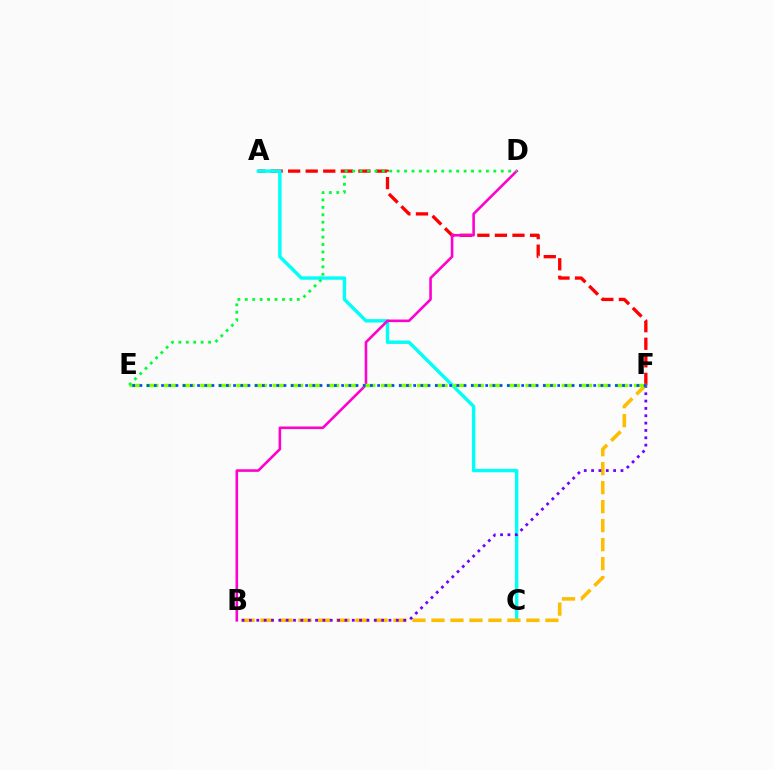{('A', 'F'): [{'color': '#ff0000', 'line_style': 'dashed', 'thickness': 2.39}], ('A', 'C'): [{'color': '#00fff6', 'line_style': 'solid', 'thickness': 2.46}], ('B', 'F'): [{'color': '#ffbd00', 'line_style': 'dashed', 'thickness': 2.58}, {'color': '#7200ff', 'line_style': 'dotted', 'thickness': 2.0}], ('B', 'D'): [{'color': '#ff00cf', 'line_style': 'solid', 'thickness': 1.87}], ('E', 'F'): [{'color': '#84ff00', 'line_style': 'dashed', 'thickness': 2.45}, {'color': '#004bff', 'line_style': 'dotted', 'thickness': 1.96}], ('D', 'E'): [{'color': '#00ff39', 'line_style': 'dotted', 'thickness': 2.02}]}